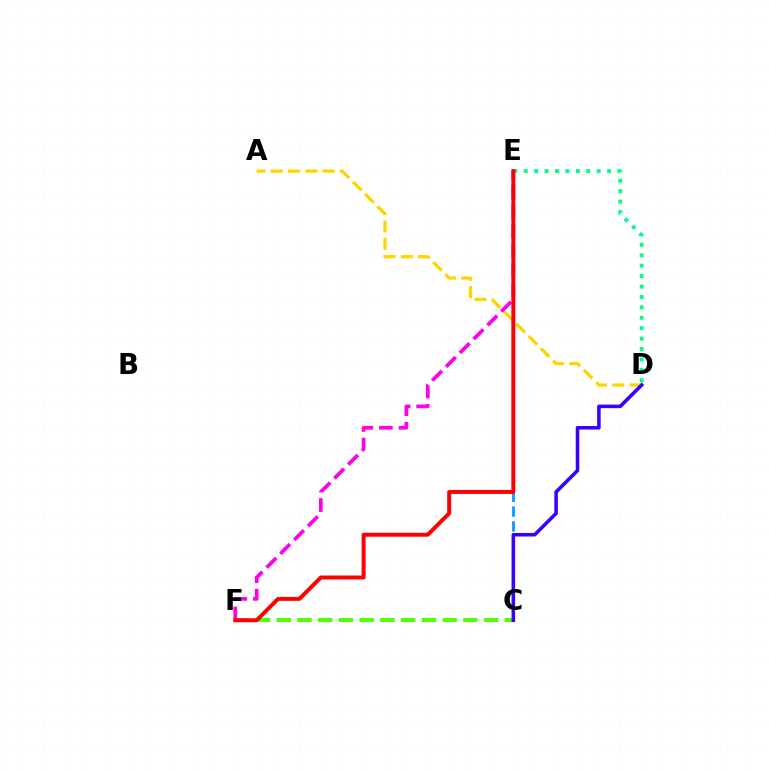{('C', 'F'): [{'color': '#4fff00', 'line_style': 'dashed', 'thickness': 2.82}], ('D', 'E'): [{'color': '#00ff86', 'line_style': 'dotted', 'thickness': 2.83}], ('C', 'E'): [{'color': '#009eff', 'line_style': 'dashed', 'thickness': 2.01}], ('A', 'D'): [{'color': '#ffd500', 'line_style': 'dashed', 'thickness': 2.35}], ('C', 'D'): [{'color': '#3700ff', 'line_style': 'solid', 'thickness': 2.56}], ('E', 'F'): [{'color': '#ff00ed', 'line_style': 'dashed', 'thickness': 2.66}, {'color': '#ff0000', 'line_style': 'solid', 'thickness': 2.85}]}